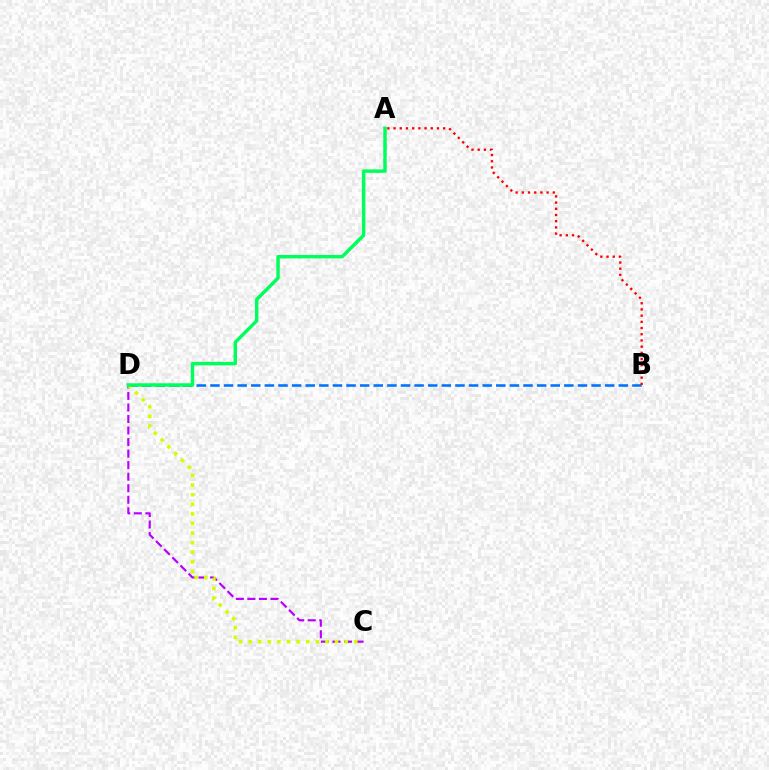{('C', 'D'): [{'color': '#b900ff', 'line_style': 'dashed', 'thickness': 1.57}, {'color': '#d1ff00', 'line_style': 'dotted', 'thickness': 2.61}], ('B', 'D'): [{'color': '#0074ff', 'line_style': 'dashed', 'thickness': 1.85}], ('A', 'B'): [{'color': '#ff0000', 'line_style': 'dotted', 'thickness': 1.68}], ('A', 'D'): [{'color': '#00ff5c', 'line_style': 'solid', 'thickness': 2.48}]}